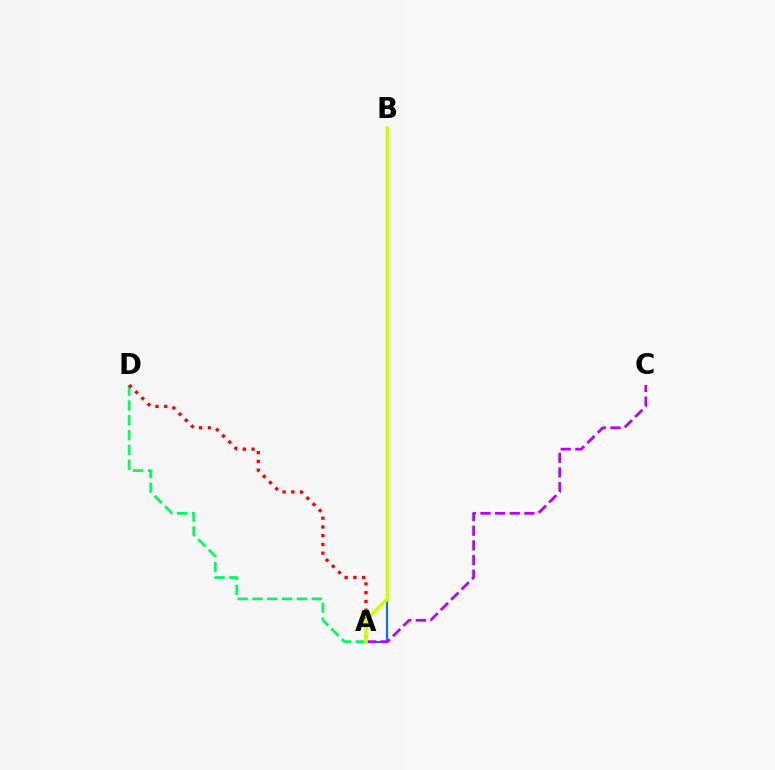{('A', 'D'): [{'color': '#00ff5c', 'line_style': 'dashed', 'thickness': 2.01}, {'color': '#ff0000', 'line_style': 'dotted', 'thickness': 2.38}], ('A', 'B'): [{'color': '#0074ff', 'line_style': 'solid', 'thickness': 1.56}, {'color': '#d1ff00', 'line_style': 'solid', 'thickness': 2.6}], ('A', 'C'): [{'color': '#b900ff', 'line_style': 'dashed', 'thickness': 1.99}]}